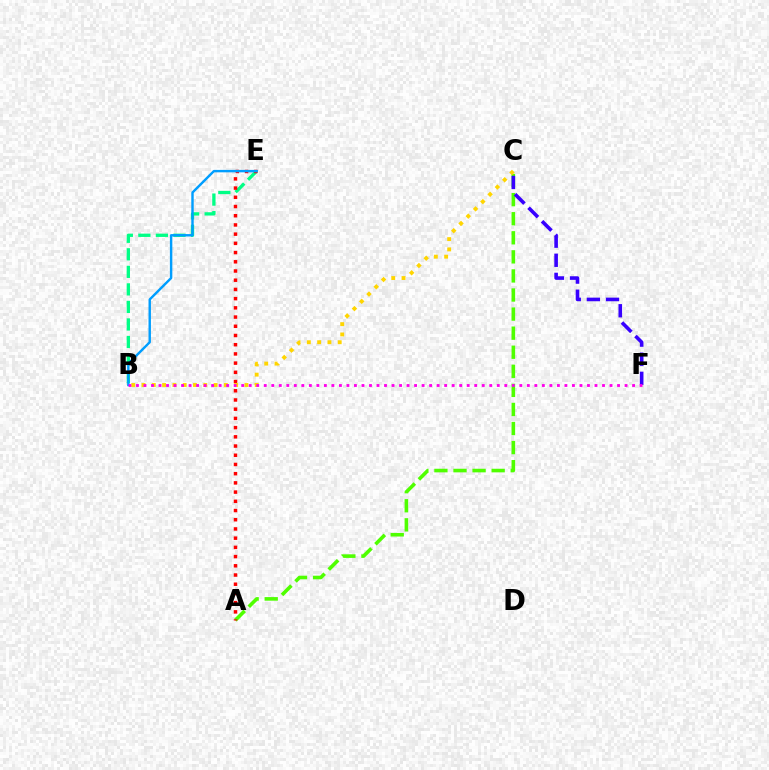{('A', 'C'): [{'color': '#4fff00', 'line_style': 'dashed', 'thickness': 2.59}], ('B', 'E'): [{'color': '#00ff86', 'line_style': 'dashed', 'thickness': 2.38}, {'color': '#009eff', 'line_style': 'solid', 'thickness': 1.74}], ('A', 'E'): [{'color': '#ff0000', 'line_style': 'dotted', 'thickness': 2.5}], ('C', 'F'): [{'color': '#3700ff', 'line_style': 'dashed', 'thickness': 2.6}], ('B', 'C'): [{'color': '#ffd500', 'line_style': 'dotted', 'thickness': 2.8}], ('B', 'F'): [{'color': '#ff00ed', 'line_style': 'dotted', 'thickness': 2.04}]}